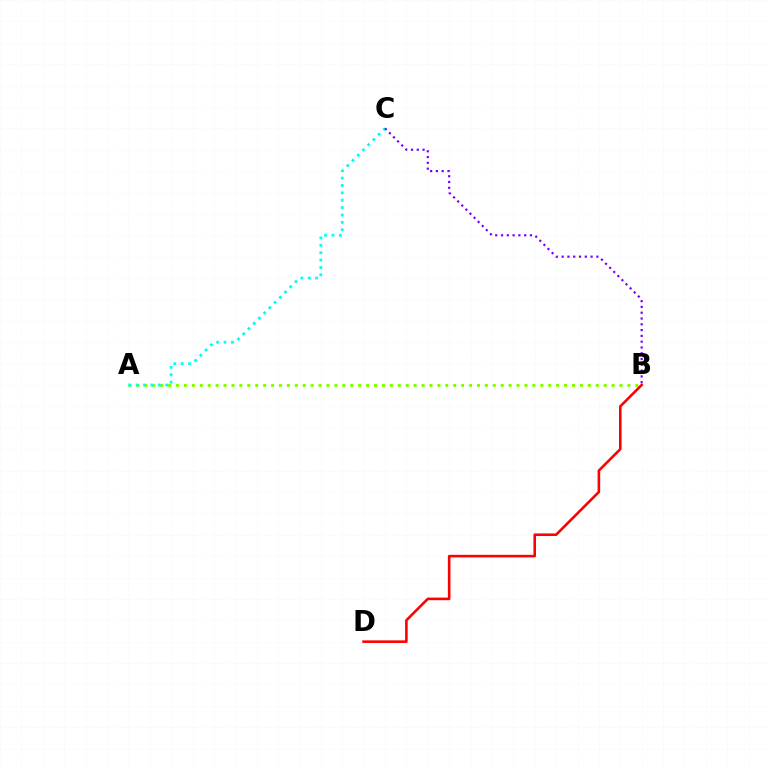{('A', 'B'): [{'color': '#84ff00', 'line_style': 'dotted', 'thickness': 2.15}], ('B', 'D'): [{'color': '#ff0000', 'line_style': 'solid', 'thickness': 1.86}], ('A', 'C'): [{'color': '#00fff6', 'line_style': 'dotted', 'thickness': 2.01}], ('B', 'C'): [{'color': '#7200ff', 'line_style': 'dotted', 'thickness': 1.57}]}